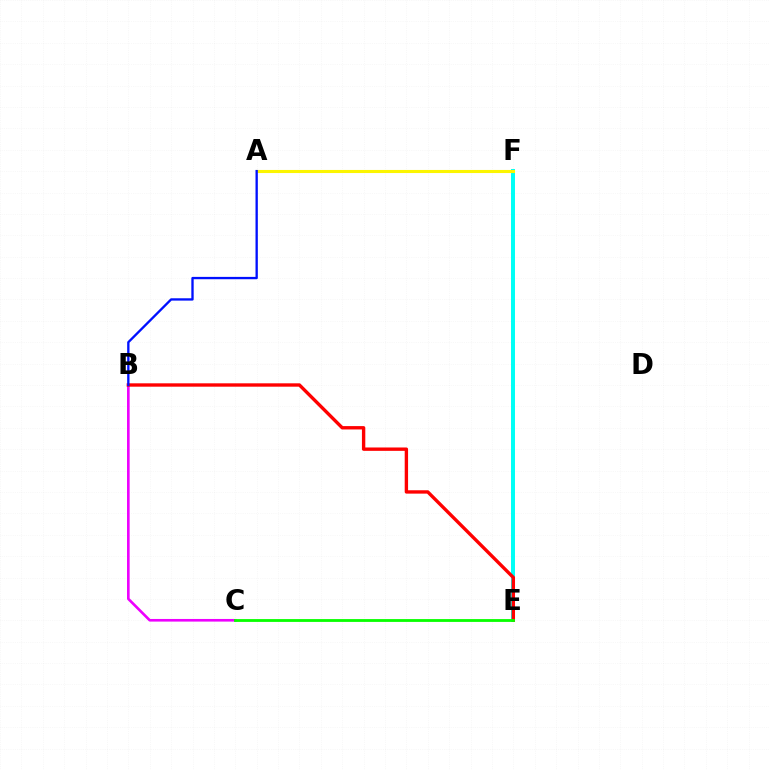{('E', 'F'): [{'color': '#00fff6', 'line_style': 'solid', 'thickness': 2.86}], ('A', 'F'): [{'color': '#fcf500', 'line_style': 'solid', 'thickness': 2.22}], ('B', 'C'): [{'color': '#ee00ff', 'line_style': 'solid', 'thickness': 1.9}], ('B', 'E'): [{'color': '#ff0000', 'line_style': 'solid', 'thickness': 2.43}], ('A', 'B'): [{'color': '#0010ff', 'line_style': 'solid', 'thickness': 1.68}], ('C', 'E'): [{'color': '#08ff00', 'line_style': 'solid', 'thickness': 2.03}]}